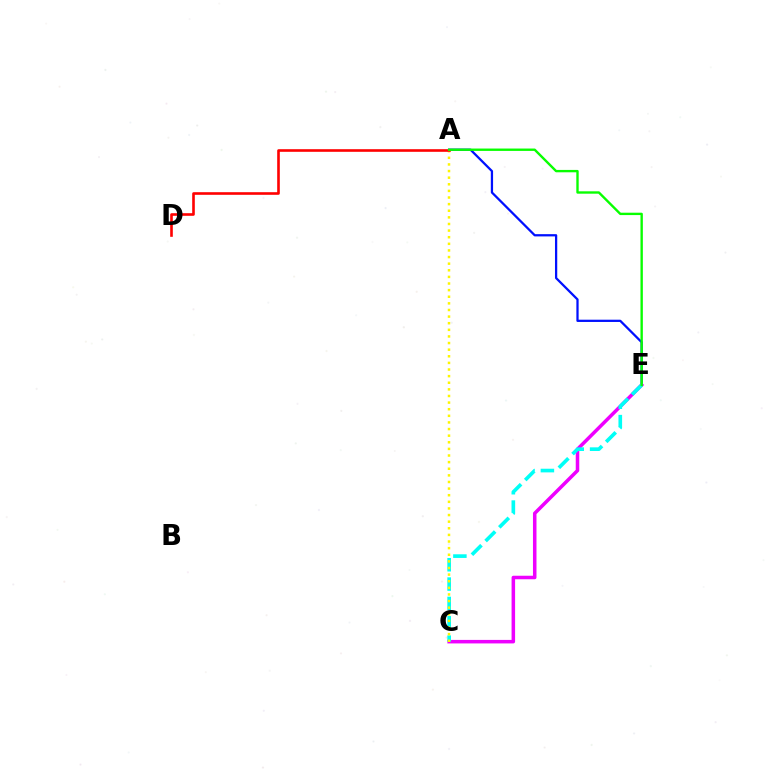{('A', 'E'): [{'color': '#0010ff', 'line_style': 'solid', 'thickness': 1.63}, {'color': '#08ff00', 'line_style': 'solid', 'thickness': 1.71}], ('C', 'E'): [{'color': '#ee00ff', 'line_style': 'solid', 'thickness': 2.53}, {'color': '#00fff6', 'line_style': 'dashed', 'thickness': 2.63}], ('A', 'C'): [{'color': '#fcf500', 'line_style': 'dotted', 'thickness': 1.8}], ('A', 'D'): [{'color': '#ff0000', 'line_style': 'solid', 'thickness': 1.89}]}